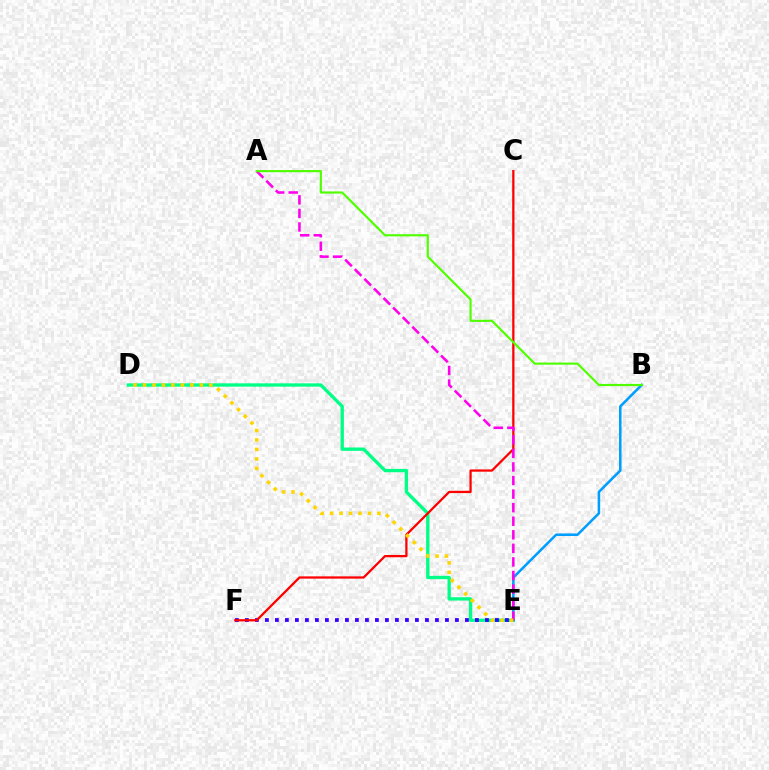{('D', 'E'): [{'color': '#00ff86', 'line_style': 'solid', 'thickness': 2.4}, {'color': '#ffd500', 'line_style': 'dotted', 'thickness': 2.57}], ('E', 'F'): [{'color': '#3700ff', 'line_style': 'dotted', 'thickness': 2.72}], ('C', 'F'): [{'color': '#ff0000', 'line_style': 'solid', 'thickness': 1.63}], ('B', 'E'): [{'color': '#009eff', 'line_style': 'solid', 'thickness': 1.82}], ('A', 'E'): [{'color': '#ff00ed', 'line_style': 'dashed', 'thickness': 1.84}], ('A', 'B'): [{'color': '#4fff00', 'line_style': 'solid', 'thickness': 1.56}]}